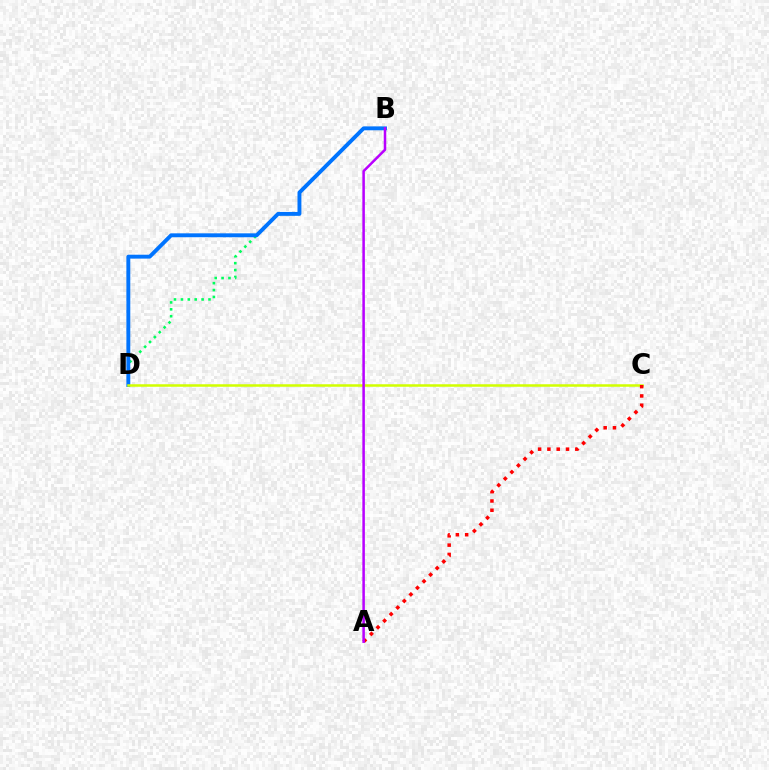{('B', 'D'): [{'color': '#00ff5c', 'line_style': 'dotted', 'thickness': 1.87}, {'color': '#0074ff', 'line_style': 'solid', 'thickness': 2.8}], ('C', 'D'): [{'color': '#d1ff00', 'line_style': 'solid', 'thickness': 1.81}], ('A', 'C'): [{'color': '#ff0000', 'line_style': 'dotted', 'thickness': 2.53}], ('A', 'B'): [{'color': '#b900ff', 'line_style': 'solid', 'thickness': 1.81}]}